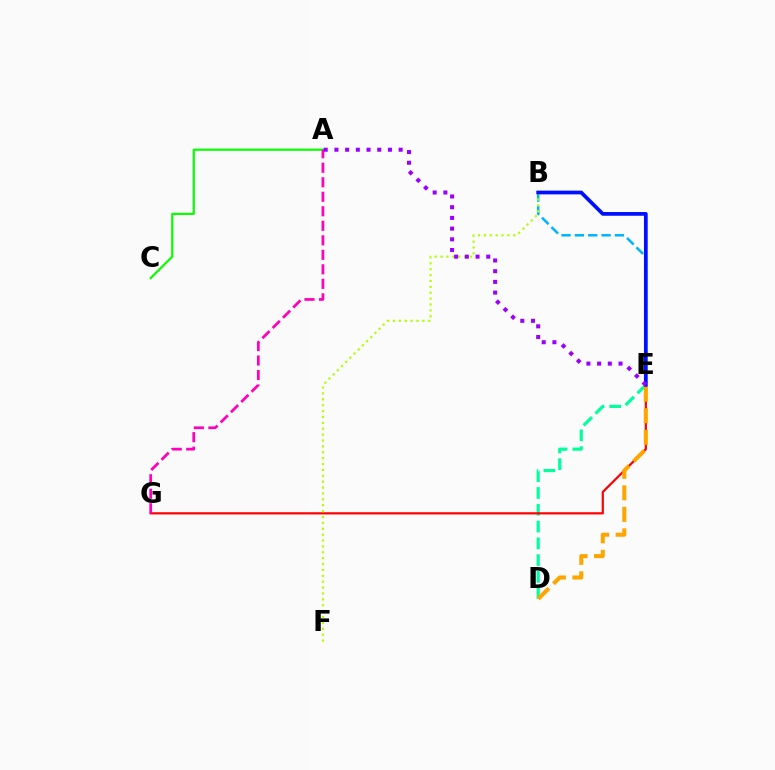{('A', 'C'): [{'color': '#08ff00', 'line_style': 'solid', 'thickness': 1.57}], ('B', 'E'): [{'color': '#00b5ff', 'line_style': 'dashed', 'thickness': 1.81}, {'color': '#0010ff', 'line_style': 'solid', 'thickness': 2.69}], ('D', 'E'): [{'color': '#00ff9d', 'line_style': 'dashed', 'thickness': 2.28}, {'color': '#ffa500', 'line_style': 'dashed', 'thickness': 2.92}], ('E', 'G'): [{'color': '#ff0000', 'line_style': 'solid', 'thickness': 1.58}], ('B', 'F'): [{'color': '#b3ff00', 'line_style': 'dotted', 'thickness': 1.6}], ('A', 'G'): [{'color': '#ff00bd', 'line_style': 'dashed', 'thickness': 1.97}], ('A', 'E'): [{'color': '#9b00ff', 'line_style': 'dotted', 'thickness': 2.91}]}